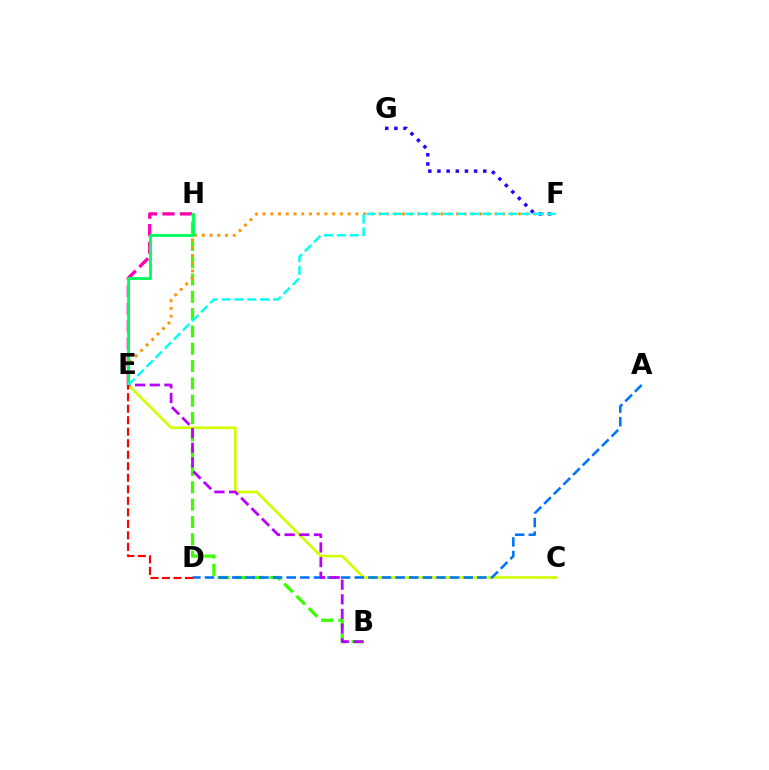{('E', 'H'): [{'color': '#ff00ac', 'line_style': 'dashed', 'thickness': 2.38}, {'color': '#00ff5c', 'line_style': 'solid', 'thickness': 2.05}], ('B', 'H'): [{'color': '#3dff00', 'line_style': 'dashed', 'thickness': 2.35}], ('C', 'E'): [{'color': '#d1ff00', 'line_style': 'solid', 'thickness': 1.91}], ('A', 'D'): [{'color': '#0074ff', 'line_style': 'dashed', 'thickness': 1.85}], ('F', 'G'): [{'color': '#2500ff', 'line_style': 'dotted', 'thickness': 2.49}], ('B', 'E'): [{'color': '#b900ff', 'line_style': 'dashed', 'thickness': 1.99}], ('E', 'F'): [{'color': '#ff9400', 'line_style': 'dotted', 'thickness': 2.1}, {'color': '#00fff6', 'line_style': 'dashed', 'thickness': 1.75}], ('D', 'E'): [{'color': '#ff0000', 'line_style': 'dashed', 'thickness': 1.56}]}